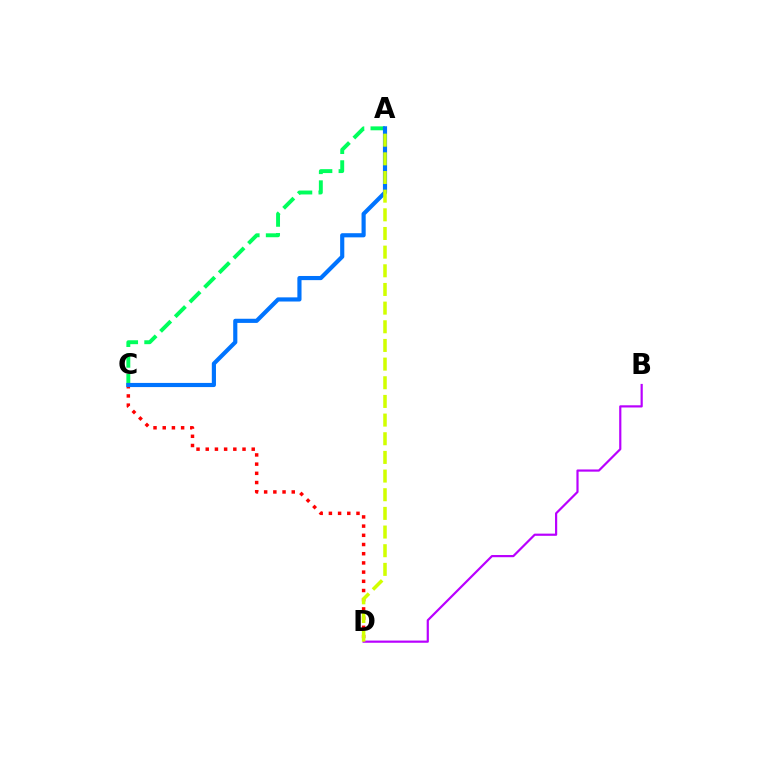{('C', 'D'): [{'color': '#ff0000', 'line_style': 'dotted', 'thickness': 2.5}], ('B', 'D'): [{'color': '#b900ff', 'line_style': 'solid', 'thickness': 1.58}], ('A', 'C'): [{'color': '#00ff5c', 'line_style': 'dashed', 'thickness': 2.82}, {'color': '#0074ff', 'line_style': 'solid', 'thickness': 2.99}], ('A', 'D'): [{'color': '#d1ff00', 'line_style': 'dashed', 'thickness': 2.54}]}